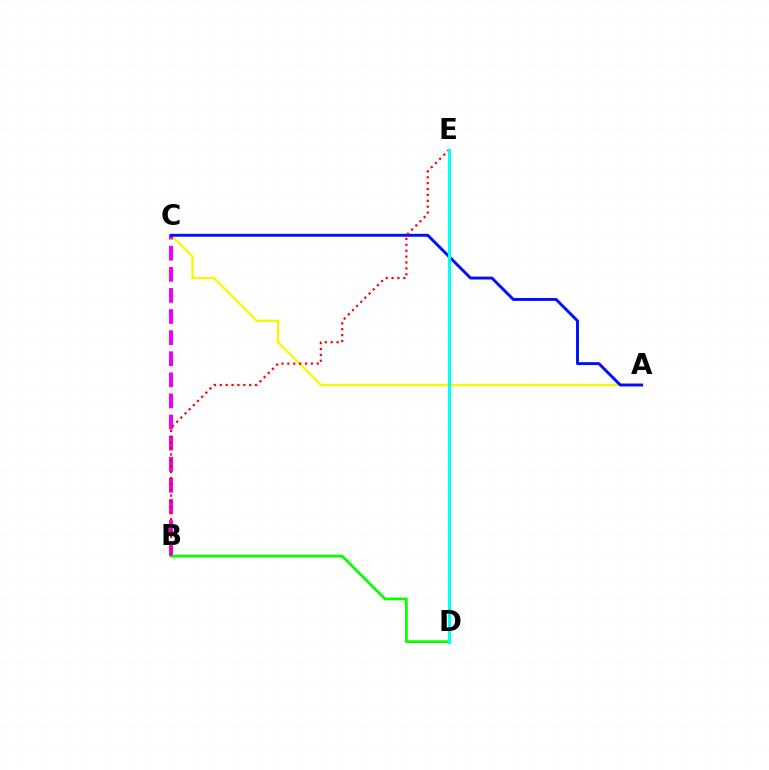{('A', 'C'): [{'color': '#fcf500', 'line_style': 'solid', 'thickness': 1.67}, {'color': '#0010ff', 'line_style': 'solid', 'thickness': 2.1}], ('B', 'C'): [{'color': '#ee00ff', 'line_style': 'dashed', 'thickness': 2.87}], ('B', 'D'): [{'color': '#08ff00', 'line_style': 'solid', 'thickness': 2.0}], ('B', 'E'): [{'color': '#ff0000', 'line_style': 'dotted', 'thickness': 1.6}], ('D', 'E'): [{'color': '#00fff6', 'line_style': 'solid', 'thickness': 2.2}]}